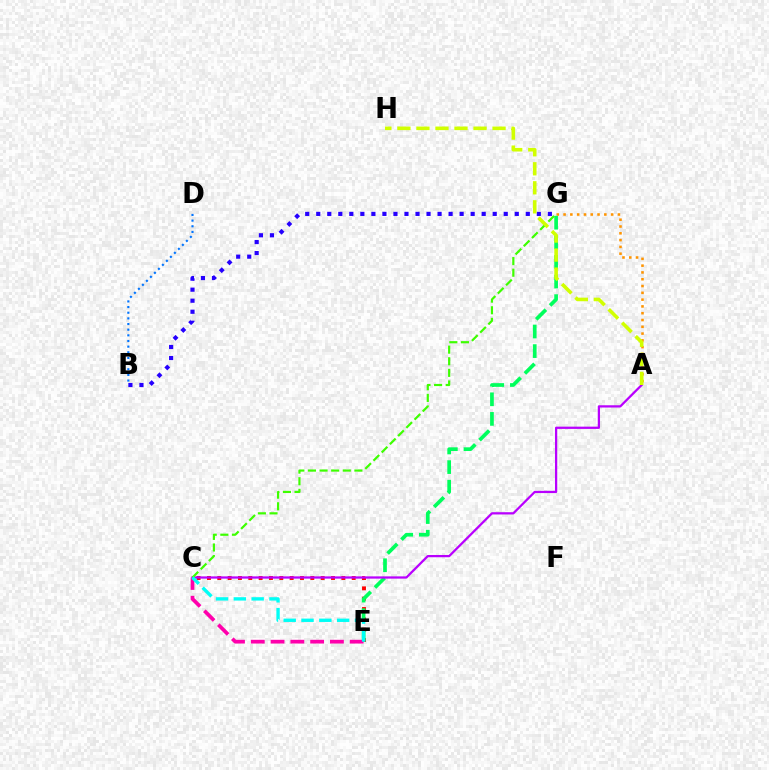{('C', 'E'): [{'color': '#ff0000', 'line_style': 'dotted', 'thickness': 2.81}, {'color': '#ff00ac', 'line_style': 'dashed', 'thickness': 2.69}, {'color': '#00fff6', 'line_style': 'dashed', 'thickness': 2.42}], ('A', 'G'): [{'color': '#ff9400', 'line_style': 'dotted', 'thickness': 1.85}], ('E', 'G'): [{'color': '#00ff5c', 'line_style': 'dashed', 'thickness': 2.66}], ('B', 'G'): [{'color': '#2500ff', 'line_style': 'dotted', 'thickness': 3.0}], ('B', 'D'): [{'color': '#0074ff', 'line_style': 'dotted', 'thickness': 1.54}], ('A', 'C'): [{'color': '#b900ff', 'line_style': 'solid', 'thickness': 1.62}], ('C', 'G'): [{'color': '#3dff00', 'line_style': 'dashed', 'thickness': 1.58}], ('A', 'H'): [{'color': '#d1ff00', 'line_style': 'dashed', 'thickness': 2.59}]}